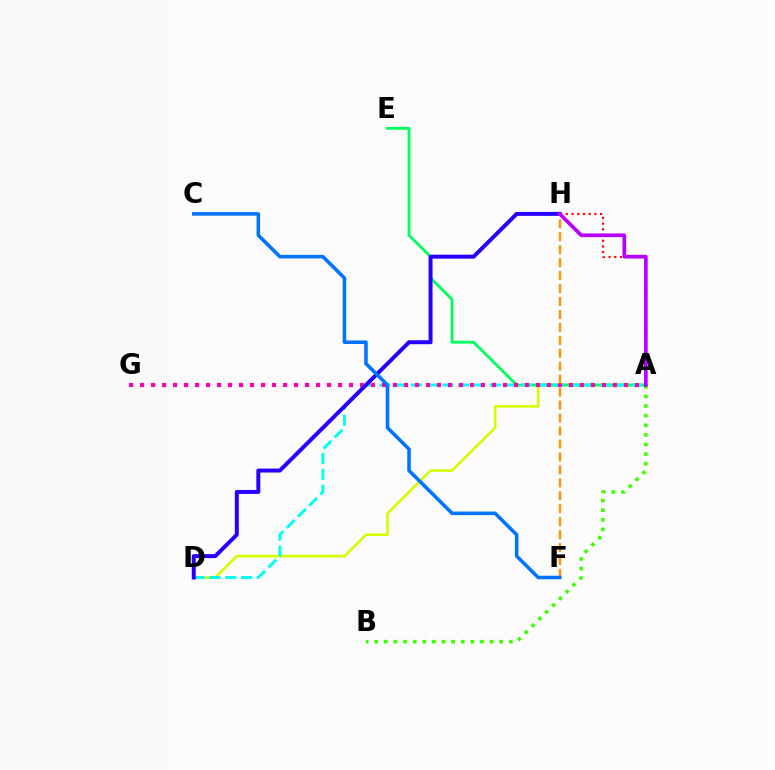{('A', 'D'): [{'color': '#d1ff00', 'line_style': 'solid', 'thickness': 1.9}, {'color': '#00fff6', 'line_style': 'dashed', 'thickness': 2.14}], ('A', 'E'): [{'color': '#00ff5c', 'line_style': 'solid', 'thickness': 2.04}], ('A', 'G'): [{'color': '#ff00ac', 'line_style': 'dotted', 'thickness': 2.99}], ('D', 'H'): [{'color': '#2500ff', 'line_style': 'solid', 'thickness': 2.85}], ('F', 'H'): [{'color': '#ff9400', 'line_style': 'dashed', 'thickness': 1.76}], ('A', 'H'): [{'color': '#ff0000', 'line_style': 'dotted', 'thickness': 1.55}, {'color': '#b900ff', 'line_style': 'solid', 'thickness': 2.67}], ('A', 'B'): [{'color': '#3dff00', 'line_style': 'dotted', 'thickness': 2.61}], ('C', 'F'): [{'color': '#0074ff', 'line_style': 'solid', 'thickness': 2.56}]}